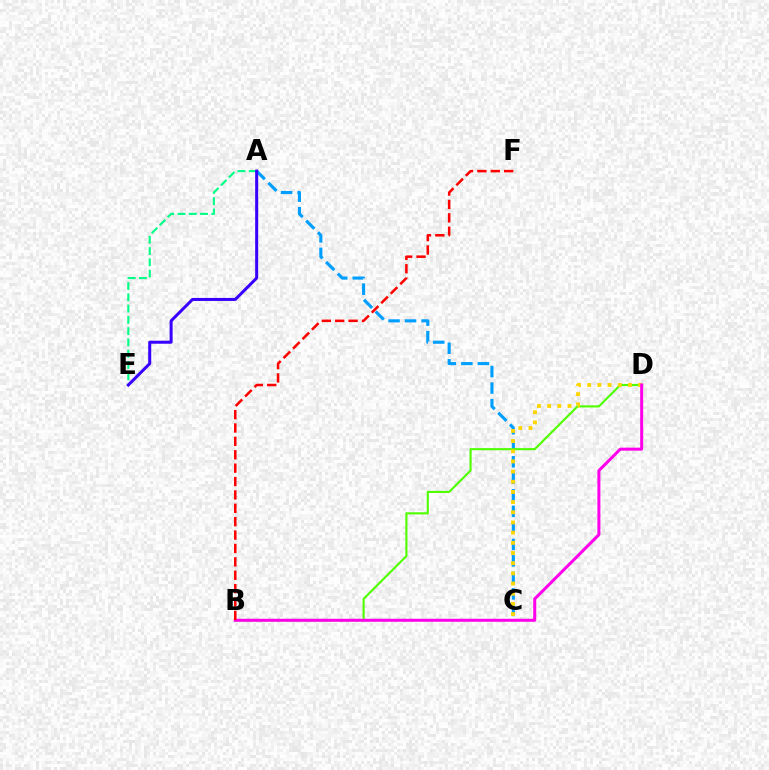{('A', 'E'): [{'color': '#00ff86', 'line_style': 'dashed', 'thickness': 1.53}, {'color': '#3700ff', 'line_style': 'solid', 'thickness': 2.17}], ('A', 'C'): [{'color': '#009eff', 'line_style': 'dashed', 'thickness': 2.24}], ('B', 'D'): [{'color': '#4fff00', 'line_style': 'solid', 'thickness': 1.52}, {'color': '#ff00ed', 'line_style': 'solid', 'thickness': 2.17}], ('C', 'D'): [{'color': '#ffd500', 'line_style': 'dotted', 'thickness': 2.76}], ('B', 'F'): [{'color': '#ff0000', 'line_style': 'dashed', 'thickness': 1.82}]}